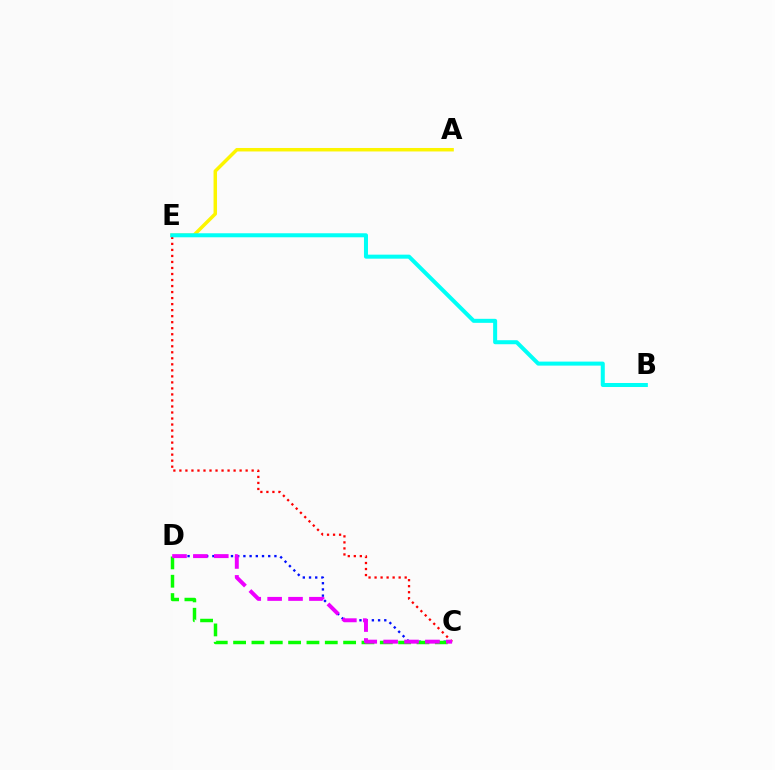{('A', 'E'): [{'color': '#fcf500', 'line_style': 'solid', 'thickness': 2.5}], ('C', 'D'): [{'color': '#0010ff', 'line_style': 'dotted', 'thickness': 1.69}, {'color': '#08ff00', 'line_style': 'dashed', 'thickness': 2.49}, {'color': '#ee00ff', 'line_style': 'dashed', 'thickness': 2.84}], ('C', 'E'): [{'color': '#ff0000', 'line_style': 'dotted', 'thickness': 1.64}], ('B', 'E'): [{'color': '#00fff6', 'line_style': 'solid', 'thickness': 2.89}]}